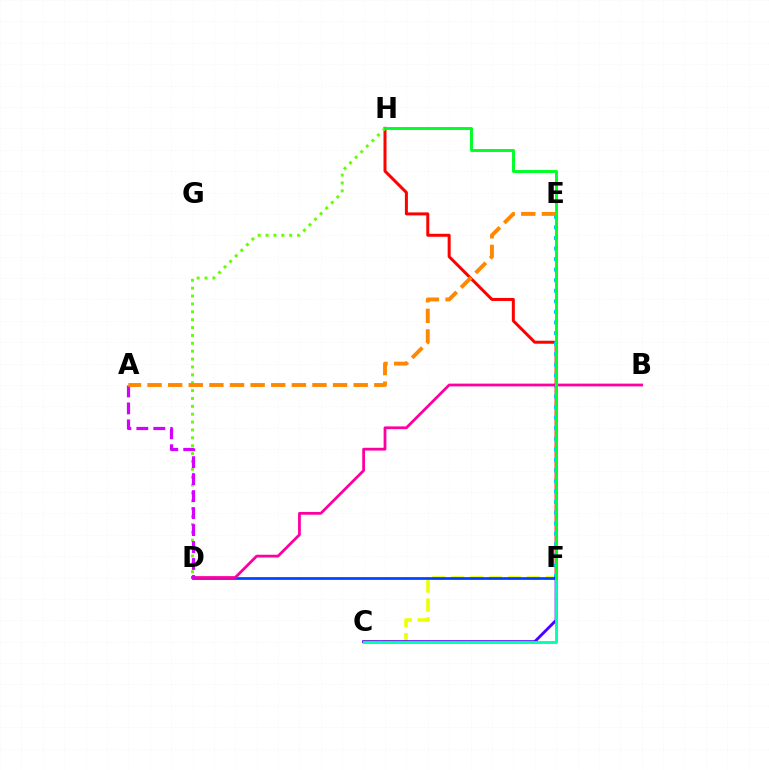{('C', 'F'): [{'color': '#eeff00', 'line_style': 'dashed', 'thickness': 2.57}, {'color': '#4f00ff', 'line_style': 'solid', 'thickness': 2.08}, {'color': '#00ffaf', 'line_style': 'solid', 'thickness': 2.06}], ('F', 'H'): [{'color': '#ff0000', 'line_style': 'solid', 'thickness': 2.16}, {'color': '#00ff27', 'line_style': 'solid', 'thickness': 2.11}], ('D', 'H'): [{'color': '#66ff00', 'line_style': 'dotted', 'thickness': 2.14}], ('E', 'F'): [{'color': '#00c7ff', 'line_style': 'dotted', 'thickness': 2.87}], ('D', 'F'): [{'color': '#003fff', 'line_style': 'solid', 'thickness': 1.93}], ('B', 'D'): [{'color': '#ff00a0', 'line_style': 'solid', 'thickness': 2.0}], ('A', 'D'): [{'color': '#d600ff', 'line_style': 'dashed', 'thickness': 2.31}], ('A', 'E'): [{'color': '#ff8800', 'line_style': 'dashed', 'thickness': 2.8}]}